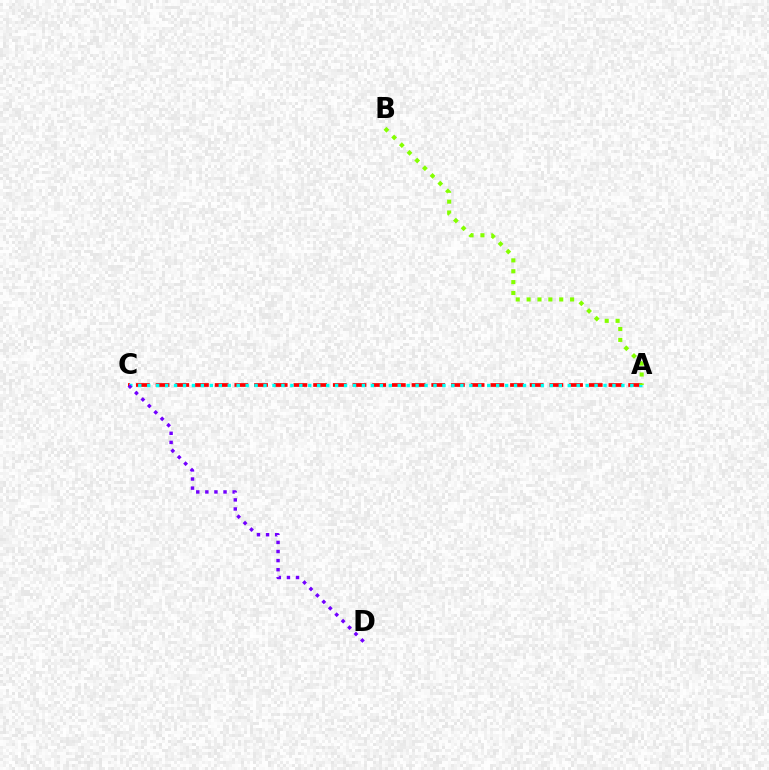{('A', 'C'): [{'color': '#ff0000', 'line_style': 'dashed', 'thickness': 2.67}, {'color': '#00fff6', 'line_style': 'dotted', 'thickness': 2.43}], ('C', 'D'): [{'color': '#7200ff', 'line_style': 'dotted', 'thickness': 2.47}], ('A', 'B'): [{'color': '#84ff00', 'line_style': 'dotted', 'thickness': 2.95}]}